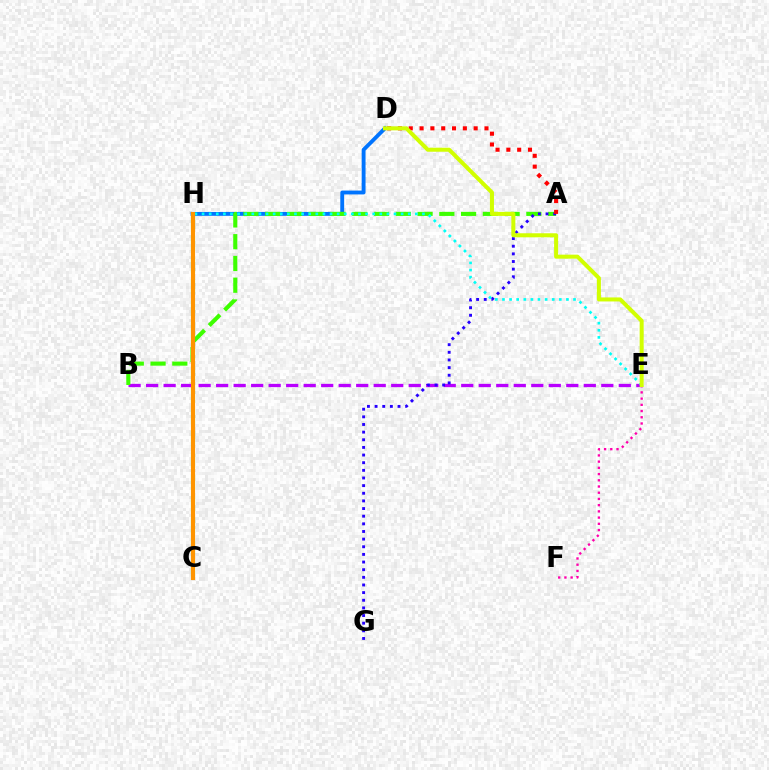{('C', 'H'): [{'color': '#00ff5c', 'line_style': 'dashed', 'thickness': 2.95}, {'color': '#ff9400', 'line_style': 'solid', 'thickness': 2.96}], ('B', 'E'): [{'color': '#b900ff', 'line_style': 'dashed', 'thickness': 2.38}], ('D', 'H'): [{'color': '#0074ff', 'line_style': 'solid', 'thickness': 2.78}], ('A', 'B'): [{'color': '#3dff00', 'line_style': 'dashed', 'thickness': 2.96}], ('E', 'H'): [{'color': '#00fff6', 'line_style': 'dotted', 'thickness': 1.93}], ('A', 'G'): [{'color': '#2500ff', 'line_style': 'dotted', 'thickness': 2.08}], ('A', 'D'): [{'color': '#ff0000', 'line_style': 'dotted', 'thickness': 2.94}], ('E', 'F'): [{'color': '#ff00ac', 'line_style': 'dotted', 'thickness': 1.69}], ('D', 'E'): [{'color': '#d1ff00', 'line_style': 'solid', 'thickness': 2.9}]}